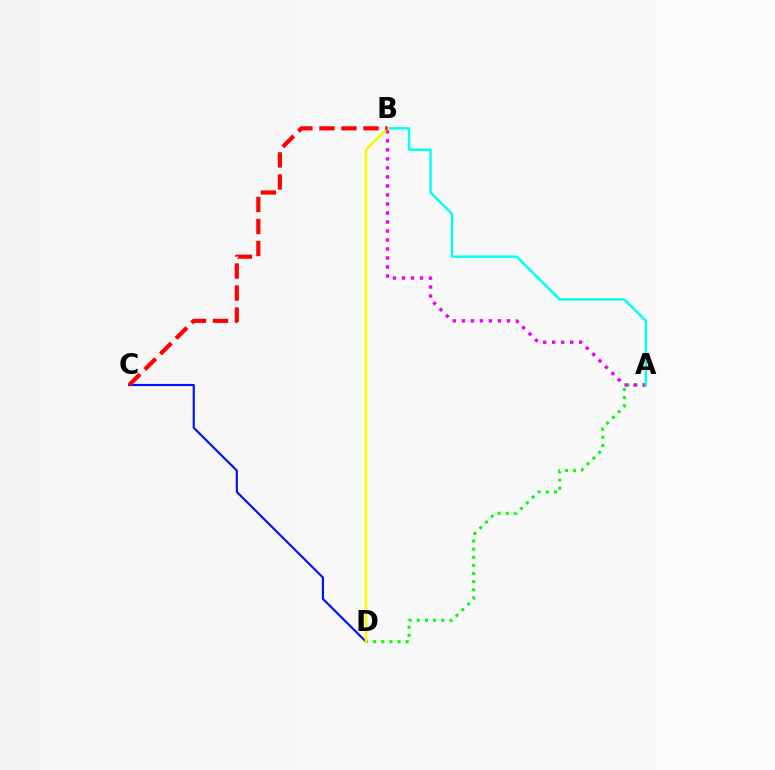{('A', 'D'): [{'color': '#08ff00', 'line_style': 'dotted', 'thickness': 2.21}], ('A', 'B'): [{'color': '#ee00ff', 'line_style': 'dotted', 'thickness': 2.45}, {'color': '#00fff6', 'line_style': 'solid', 'thickness': 1.75}], ('C', 'D'): [{'color': '#0010ff', 'line_style': 'solid', 'thickness': 1.54}], ('B', 'D'): [{'color': '#fcf500', 'line_style': 'solid', 'thickness': 1.89}], ('B', 'C'): [{'color': '#ff0000', 'line_style': 'dashed', 'thickness': 2.99}]}